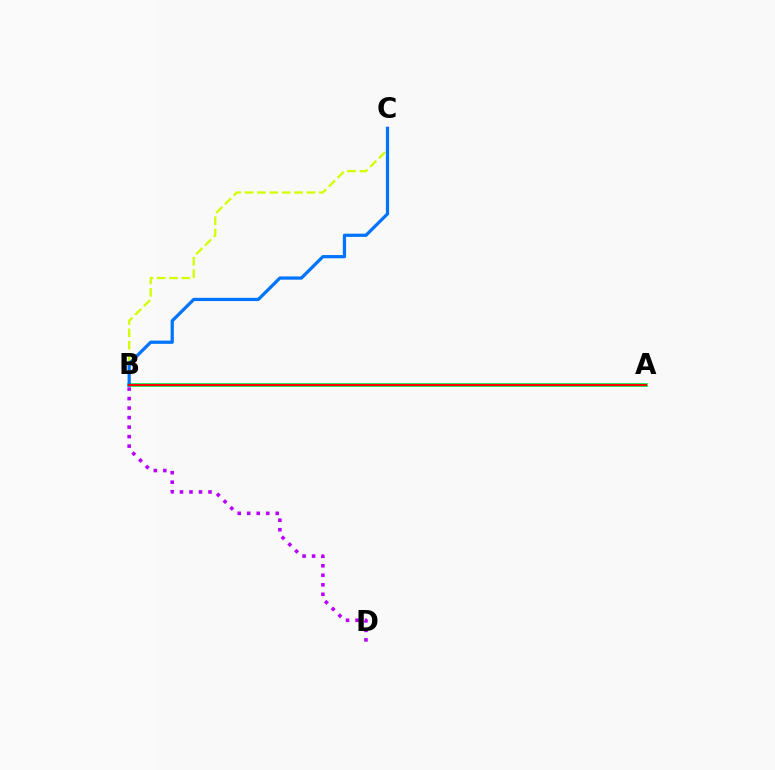{('B', 'D'): [{'color': '#b900ff', 'line_style': 'dotted', 'thickness': 2.58}], ('B', 'C'): [{'color': '#d1ff00', 'line_style': 'dashed', 'thickness': 1.68}, {'color': '#0074ff', 'line_style': 'solid', 'thickness': 2.33}], ('A', 'B'): [{'color': '#00ff5c', 'line_style': 'solid', 'thickness': 2.73}, {'color': '#ff0000', 'line_style': 'solid', 'thickness': 1.6}]}